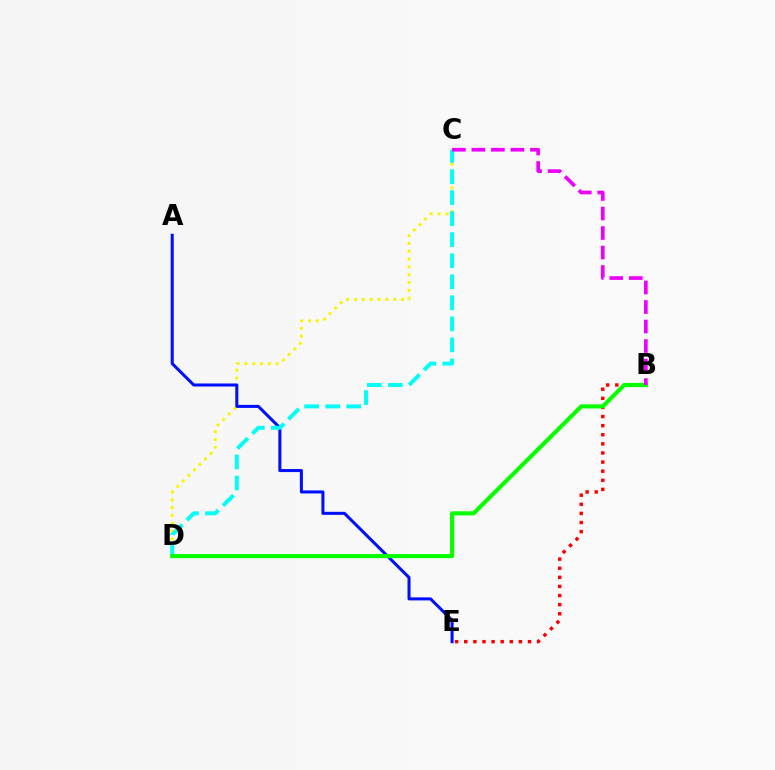{('C', 'D'): [{'color': '#fcf500', 'line_style': 'dotted', 'thickness': 2.13}, {'color': '#00fff6', 'line_style': 'dashed', 'thickness': 2.86}], ('A', 'E'): [{'color': '#0010ff', 'line_style': 'solid', 'thickness': 2.19}], ('B', 'E'): [{'color': '#ff0000', 'line_style': 'dotted', 'thickness': 2.47}], ('B', 'D'): [{'color': '#08ff00', 'line_style': 'solid', 'thickness': 2.98}], ('B', 'C'): [{'color': '#ee00ff', 'line_style': 'dashed', 'thickness': 2.65}]}